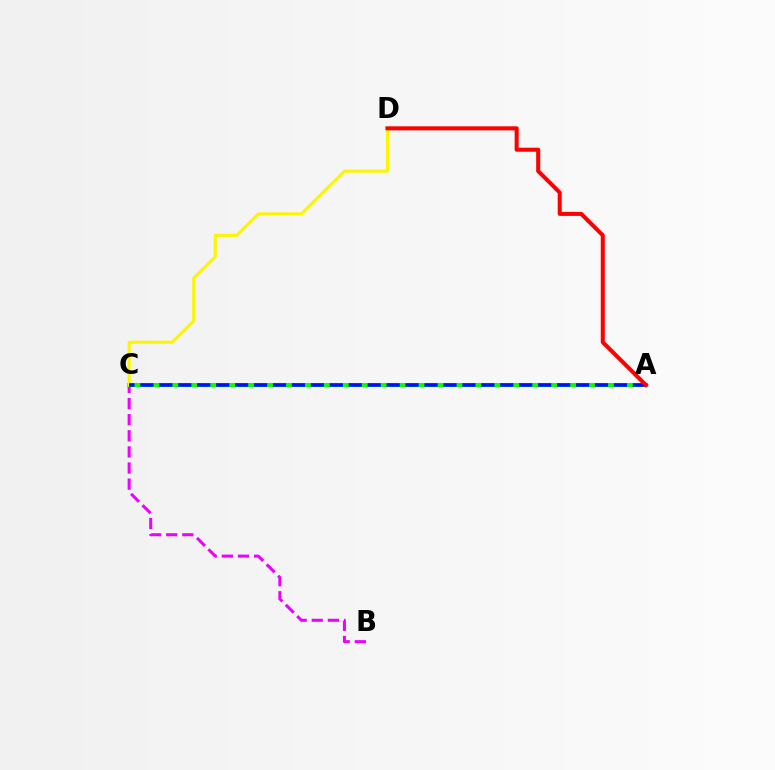{('A', 'C'): [{'color': '#00fff6', 'line_style': 'dotted', 'thickness': 2.8}, {'color': '#08ff00', 'line_style': 'solid', 'thickness': 2.92}, {'color': '#0010ff', 'line_style': 'dashed', 'thickness': 2.57}], ('B', 'C'): [{'color': '#ee00ff', 'line_style': 'dashed', 'thickness': 2.19}], ('C', 'D'): [{'color': '#fcf500', 'line_style': 'solid', 'thickness': 2.21}], ('A', 'D'): [{'color': '#ff0000', 'line_style': 'solid', 'thickness': 2.91}]}